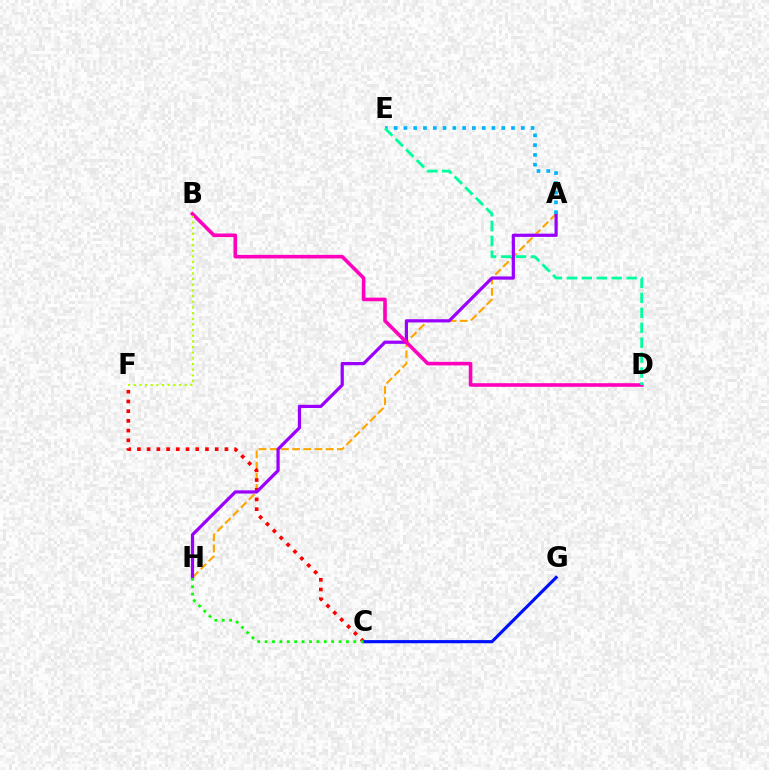{('A', 'H'): [{'color': '#ffa500', 'line_style': 'dashed', 'thickness': 1.52}, {'color': '#9b00ff', 'line_style': 'solid', 'thickness': 2.32}], ('C', 'F'): [{'color': '#ff0000', 'line_style': 'dotted', 'thickness': 2.64}], ('B', 'D'): [{'color': '#ff00bd', 'line_style': 'solid', 'thickness': 2.58}], ('A', 'E'): [{'color': '#00b5ff', 'line_style': 'dotted', 'thickness': 2.66}], ('C', 'G'): [{'color': '#0010ff', 'line_style': 'solid', 'thickness': 2.26}], ('B', 'F'): [{'color': '#b3ff00', 'line_style': 'dotted', 'thickness': 1.54}], ('C', 'H'): [{'color': '#08ff00', 'line_style': 'dotted', 'thickness': 2.01}], ('D', 'E'): [{'color': '#00ff9d', 'line_style': 'dashed', 'thickness': 2.03}]}